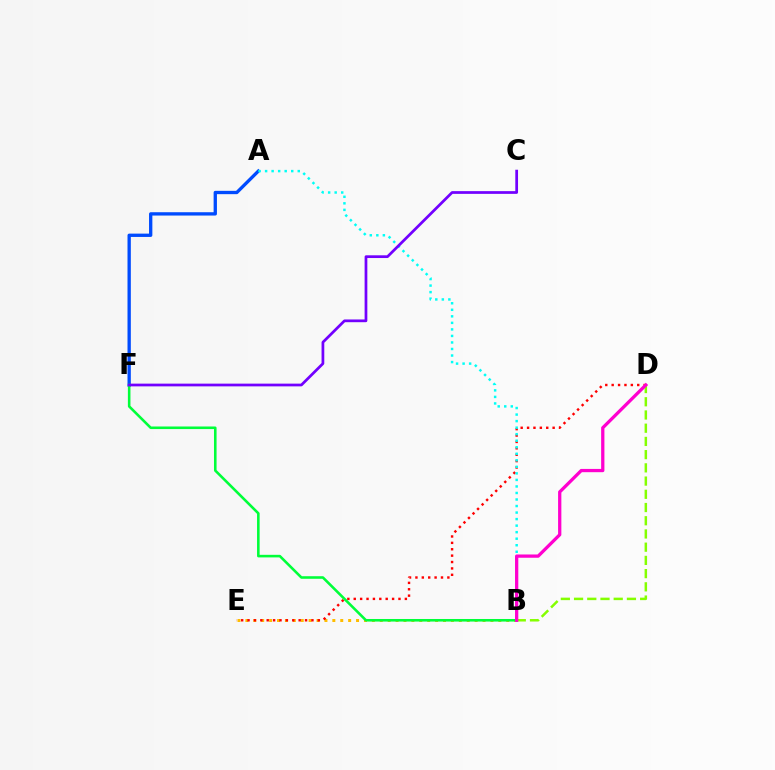{('A', 'F'): [{'color': '#004bff', 'line_style': 'solid', 'thickness': 2.39}], ('B', 'D'): [{'color': '#84ff00', 'line_style': 'dashed', 'thickness': 1.8}, {'color': '#ff00cf', 'line_style': 'solid', 'thickness': 2.35}], ('B', 'E'): [{'color': '#ffbd00', 'line_style': 'dotted', 'thickness': 2.15}], ('D', 'E'): [{'color': '#ff0000', 'line_style': 'dotted', 'thickness': 1.74}], ('B', 'F'): [{'color': '#00ff39', 'line_style': 'solid', 'thickness': 1.86}], ('A', 'B'): [{'color': '#00fff6', 'line_style': 'dotted', 'thickness': 1.78}], ('C', 'F'): [{'color': '#7200ff', 'line_style': 'solid', 'thickness': 1.97}]}